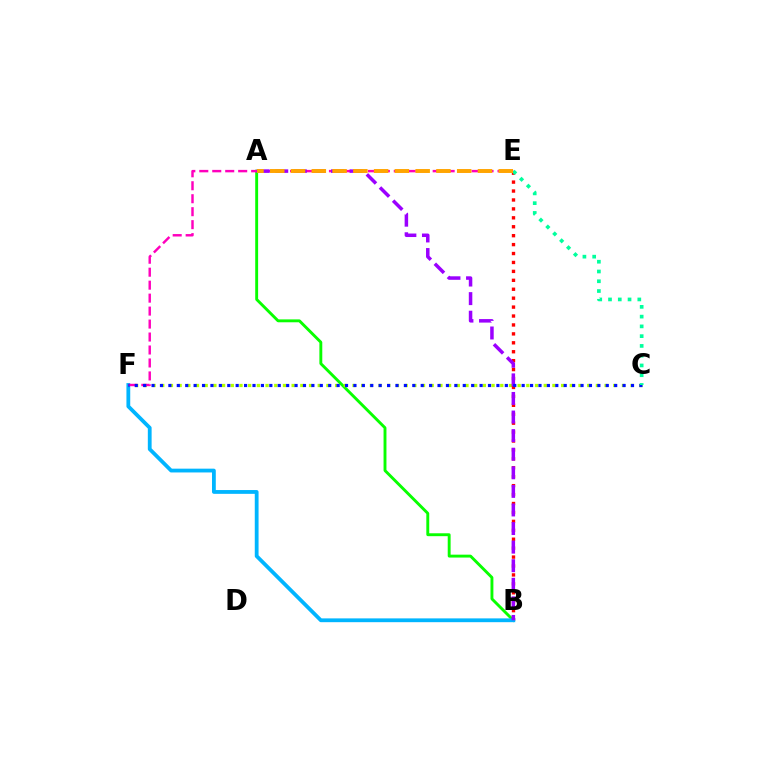{('A', 'B'): [{'color': '#08ff00', 'line_style': 'solid', 'thickness': 2.08}, {'color': '#9b00ff', 'line_style': 'dashed', 'thickness': 2.52}], ('C', 'F'): [{'color': '#b3ff00', 'line_style': 'dotted', 'thickness': 2.36}, {'color': '#0010ff', 'line_style': 'dotted', 'thickness': 2.29}], ('B', 'E'): [{'color': '#ff0000', 'line_style': 'dotted', 'thickness': 2.43}], ('B', 'F'): [{'color': '#00b5ff', 'line_style': 'solid', 'thickness': 2.73}], ('E', 'F'): [{'color': '#ff00bd', 'line_style': 'dashed', 'thickness': 1.76}], ('C', 'E'): [{'color': '#00ff9d', 'line_style': 'dotted', 'thickness': 2.65}], ('A', 'E'): [{'color': '#ffa500', 'line_style': 'dashed', 'thickness': 2.82}]}